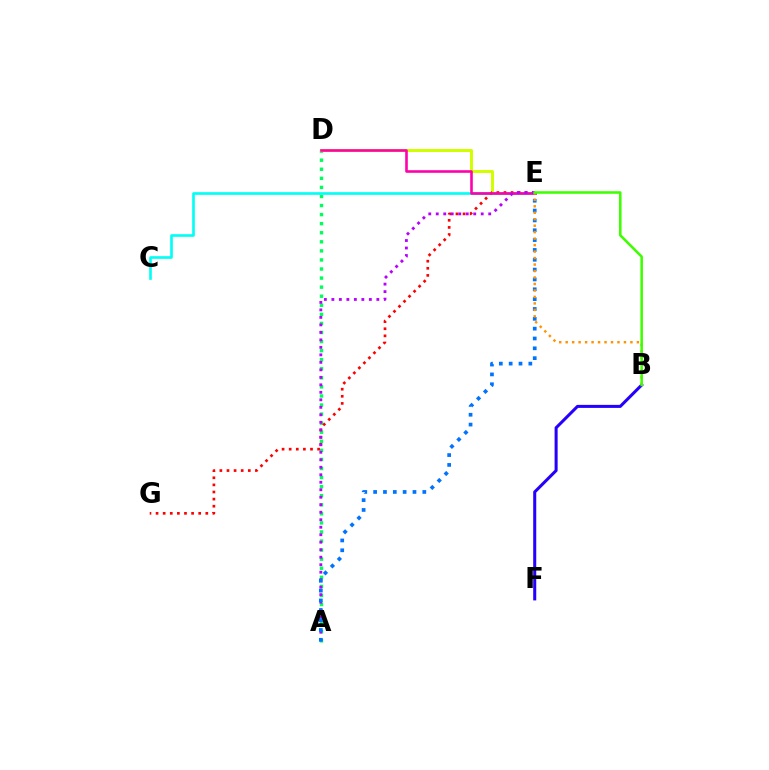{('A', 'D'): [{'color': '#00ff5c', 'line_style': 'dotted', 'thickness': 2.46}], ('D', 'E'): [{'color': '#d1ff00', 'line_style': 'solid', 'thickness': 2.17}, {'color': '#ff00ac', 'line_style': 'solid', 'thickness': 1.88}], ('C', 'E'): [{'color': '#00fff6', 'line_style': 'solid', 'thickness': 1.91}], ('E', 'G'): [{'color': '#ff0000', 'line_style': 'dotted', 'thickness': 1.93}], ('A', 'E'): [{'color': '#b900ff', 'line_style': 'dotted', 'thickness': 2.04}, {'color': '#0074ff', 'line_style': 'dotted', 'thickness': 2.67}], ('B', 'F'): [{'color': '#2500ff', 'line_style': 'solid', 'thickness': 2.19}], ('B', 'E'): [{'color': '#ff9400', 'line_style': 'dotted', 'thickness': 1.76}, {'color': '#3dff00', 'line_style': 'solid', 'thickness': 1.83}]}